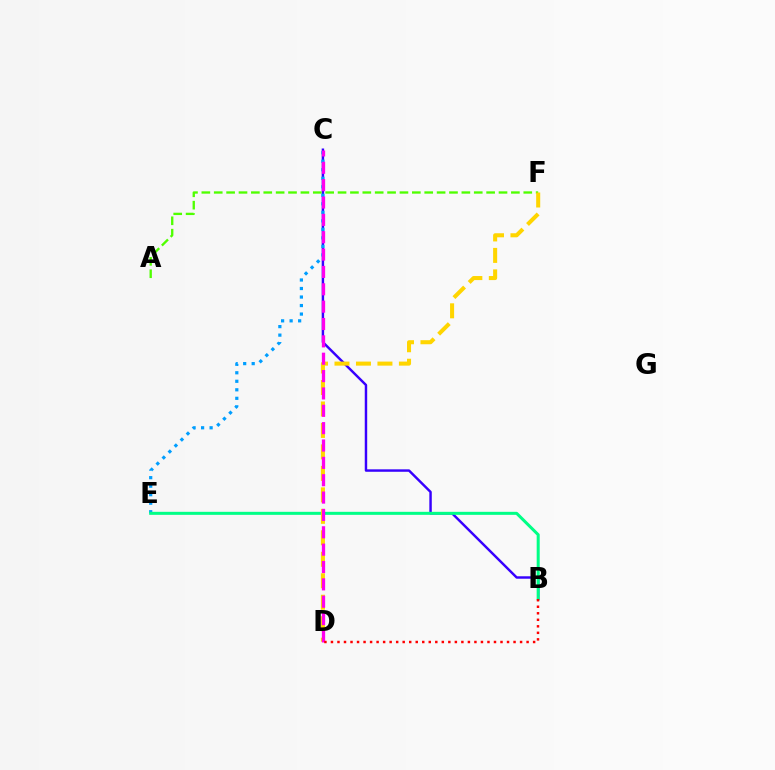{('B', 'C'): [{'color': '#3700ff', 'line_style': 'solid', 'thickness': 1.76}], ('A', 'F'): [{'color': '#4fff00', 'line_style': 'dashed', 'thickness': 1.68}], ('C', 'E'): [{'color': '#009eff', 'line_style': 'dotted', 'thickness': 2.31}], ('B', 'E'): [{'color': '#00ff86', 'line_style': 'solid', 'thickness': 2.17}], ('D', 'F'): [{'color': '#ffd500', 'line_style': 'dashed', 'thickness': 2.92}], ('C', 'D'): [{'color': '#ff00ed', 'line_style': 'dashed', 'thickness': 2.36}], ('B', 'D'): [{'color': '#ff0000', 'line_style': 'dotted', 'thickness': 1.77}]}